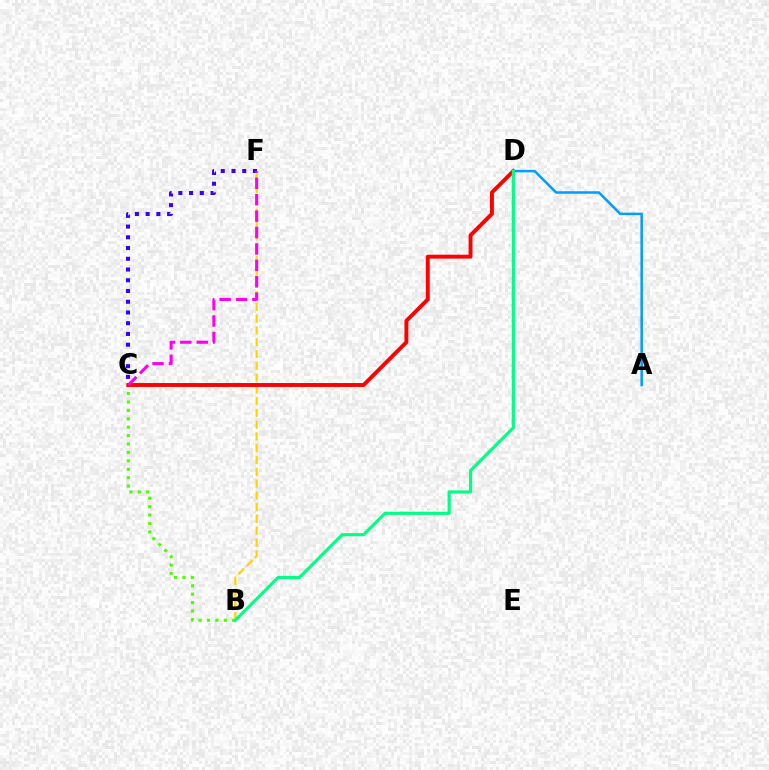{('C', 'F'): [{'color': '#3700ff', 'line_style': 'dotted', 'thickness': 2.92}, {'color': '#ff00ed', 'line_style': 'dashed', 'thickness': 2.23}], ('B', 'C'): [{'color': '#4fff00', 'line_style': 'dotted', 'thickness': 2.28}], ('A', 'D'): [{'color': '#009eff', 'line_style': 'solid', 'thickness': 1.82}], ('B', 'F'): [{'color': '#ffd500', 'line_style': 'dashed', 'thickness': 1.6}], ('C', 'D'): [{'color': '#ff0000', 'line_style': 'solid', 'thickness': 2.82}], ('B', 'D'): [{'color': '#00ff86', 'line_style': 'solid', 'thickness': 2.27}]}